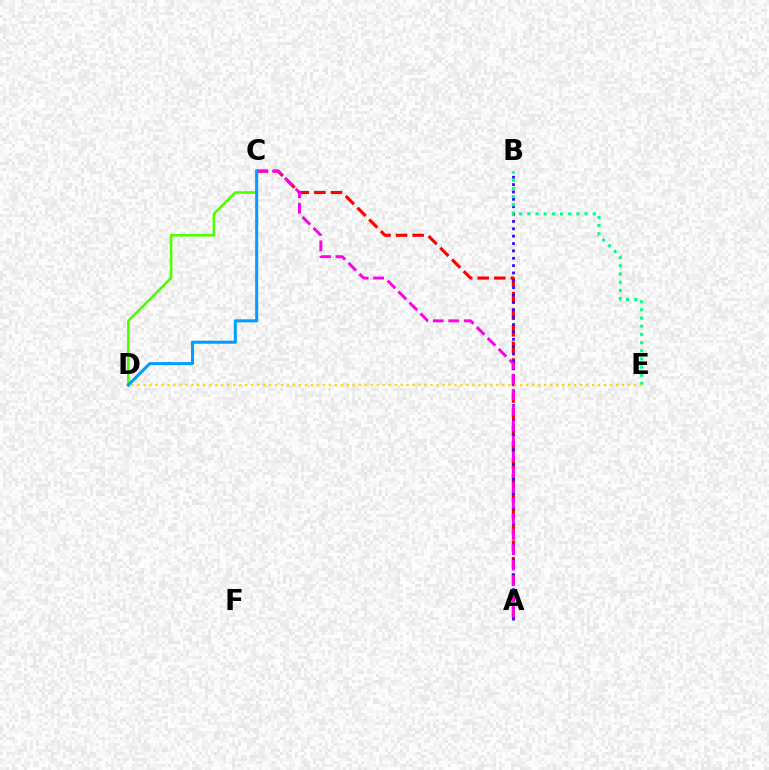{('A', 'C'): [{'color': '#ff0000', 'line_style': 'dashed', 'thickness': 2.25}, {'color': '#ff00ed', 'line_style': 'dashed', 'thickness': 2.1}], ('A', 'B'): [{'color': '#3700ff', 'line_style': 'dotted', 'thickness': 2.0}], ('B', 'E'): [{'color': '#00ff86', 'line_style': 'dotted', 'thickness': 2.22}], ('C', 'D'): [{'color': '#4fff00', 'line_style': 'solid', 'thickness': 1.88}, {'color': '#009eff', 'line_style': 'solid', 'thickness': 2.19}], ('D', 'E'): [{'color': '#ffd500', 'line_style': 'dotted', 'thickness': 1.62}]}